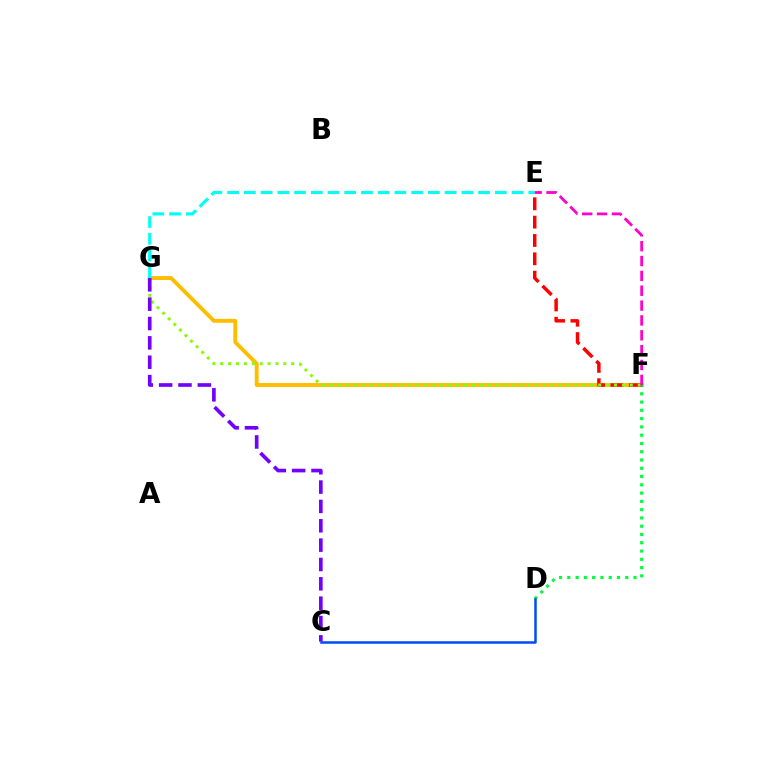{('F', 'G'): [{'color': '#ffbd00', 'line_style': 'solid', 'thickness': 2.81}, {'color': '#84ff00', 'line_style': 'dotted', 'thickness': 2.15}], ('D', 'F'): [{'color': '#00ff39', 'line_style': 'dotted', 'thickness': 2.25}], ('E', 'F'): [{'color': '#ff0000', 'line_style': 'dashed', 'thickness': 2.49}, {'color': '#ff00cf', 'line_style': 'dashed', 'thickness': 2.02}], ('E', 'G'): [{'color': '#00fff6', 'line_style': 'dashed', 'thickness': 2.27}], ('C', 'G'): [{'color': '#7200ff', 'line_style': 'dashed', 'thickness': 2.63}], ('C', 'D'): [{'color': '#004bff', 'line_style': 'solid', 'thickness': 1.81}]}